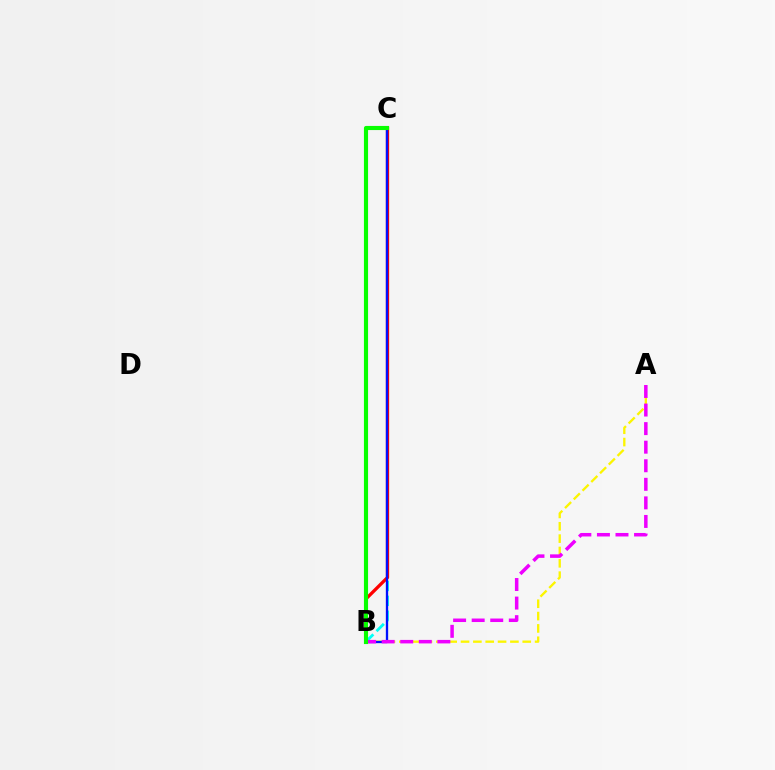{('A', 'B'): [{'color': '#fcf500', 'line_style': 'dashed', 'thickness': 1.68}, {'color': '#ee00ff', 'line_style': 'dashed', 'thickness': 2.52}], ('B', 'C'): [{'color': '#00fff6', 'line_style': 'dashed', 'thickness': 2.02}, {'color': '#ff0000', 'line_style': 'solid', 'thickness': 2.36}, {'color': '#0010ff', 'line_style': 'solid', 'thickness': 1.67}, {'color': '#08ff00', 'line_style': 'solid', 'thickness': 2.97}]}